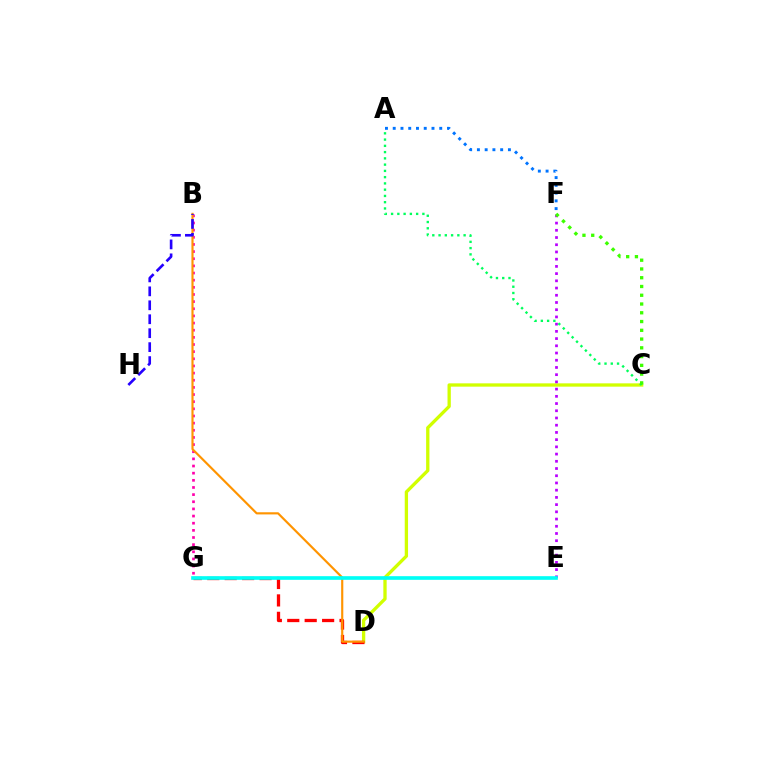{('C', 'D'): [{'color': '#d1ff00', 'line_style': 'solid', 'thickness': 2.38}], ('D', 'G'): [{'color': '#ff0000', 'line_style': 'dashed', 'thickness': 2.37}], ('E', 'F'): [{'color': '#b900ff', 'line_style': 'dotted', 'thickness': 1.96}], ('A', 'C'): [{'color': '#00ff5c', 'line_style': 'dotted', 'thickness': 1.7}], ('C', 'F'): [{'color': '#3dff00', 'line_style': 'dotted', 'thickness': 2.38}], ('B', 'G'): [{'color': '#ff00ac', 'line_style': 'dotted', 'thickness': 1.94}], ('B', 'D'): [{'color': '#ff9400', 'line_style': 'solid', 'thickness': 1.55}], ('B', 'H'): [{'color': '#2500ff', 'line_style': 'dashed', 'thickness': 1.9}], ('E', 'G'): [{'color': '#00fff6', 'line_style': 'solid', 'thickness': 2.63}], ('A', 'F'): [{'color': '#0074ff', 'line_style': 'dotted', 'thickness': 2.11}]}